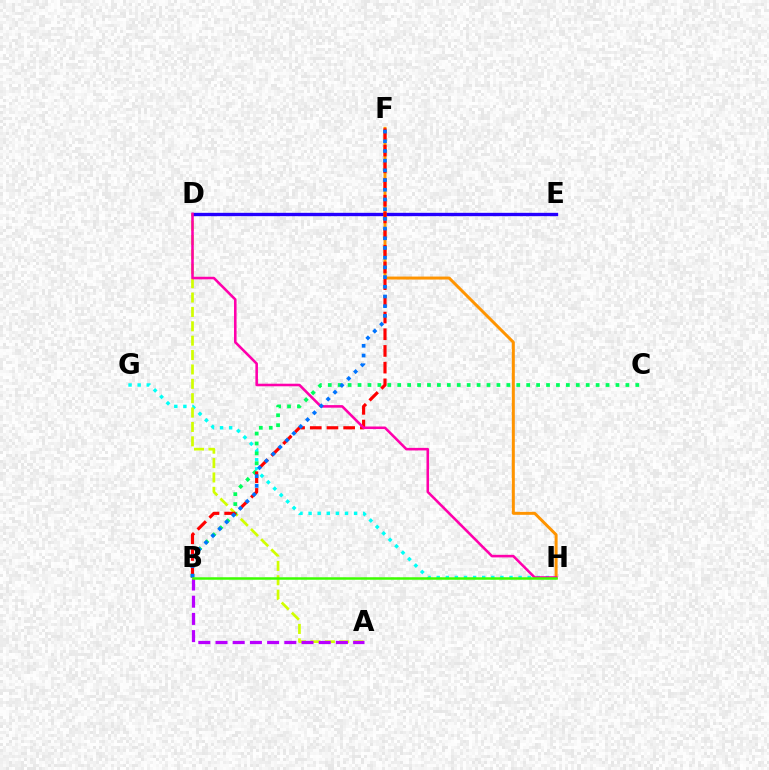{('G', 'H'): [{'color': '#00fff6', 'line_style': 'dotted', 'thickness': 2.47}], ('A', 'D'): [{'color': '#d1ff00', 'line_style': 'dashed', 'thickness': 1.95}], ('D', 'E'): [{'color': '#2500ff', 'line_style': 'solid', 'thickness': 2.41}], ('B', 'C'): [{'color': '#00ff5c', 'line_style': 'dotted', 'thickness': 2.7}], ('F', 'H'): [{'color': '#ff9400', 'line_style': 'solid', 'thickness': 2.15}], ('B', 'F'): [{'color': '#ff0000', 'line_style': 'dashed', 'thickness': 2.27}, {'color': '#0074ff', 'line_style': 'dotted', 'thickness': 2.64}], ('A', 'B'): [{'color': '#b900ff', 'line_style': 'dashed', 'thickness': 2.34}], ('D', 'H'): [{'color': '#ff00ac', 'line_style': 'solid', 'thickness': 1.85}], ('B', 'H'): [{'color': '#3dff00', 'line_style': 'solid', 'thickness': 1.8}]}